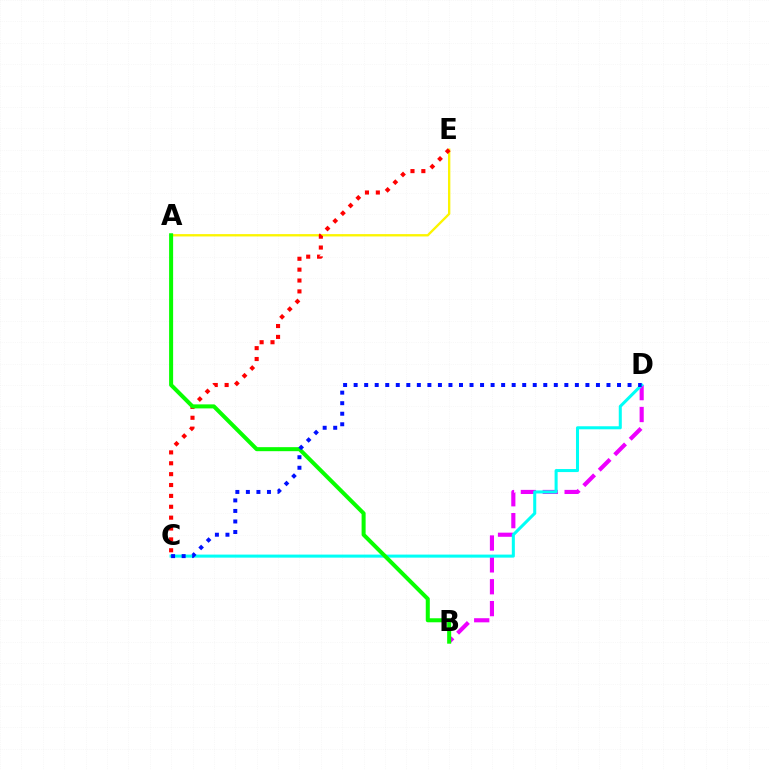{('B', 'D'): [{'color': '#ee00ff', 'line_style': 'dashed', 'thickness': 2.97}], ('A', 'E'): [{'color': '#fcf500', 'line_style': 'solid', 'thickness': 1.69}], ('C', 'D'): [{'color': '#00fff6', 'line_style': 'solid', 'thickness': 2.19}, {'color': '#0010ff', 'line_style': 'dotted', 'thickness': 2.86}], ('C', 'E'): [{'color': '#ff0000', 'line_style': 'dotted', 'thickness': 2.95}], ('A', 'B'): [{'color': '#08ff00', 'line_style': 'solid', 'thickness': 2.9}]}